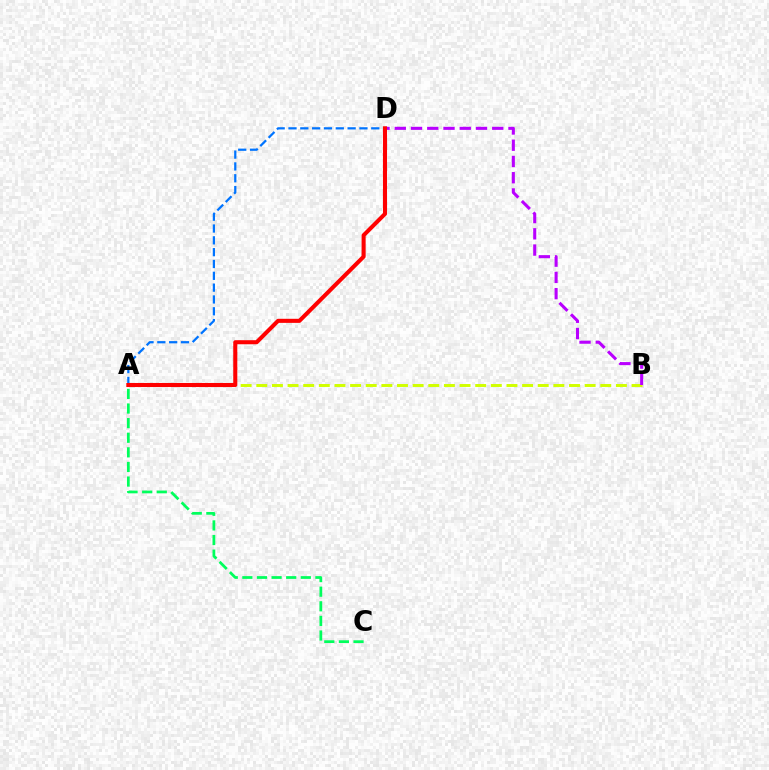{('A', 'D'): [{'color': '#0074ff', 'line_style': 'dashed', 'thickness': 1.61}, {'color': '#ff0000', 'line_style': 'solid', 'thickness': 2.93}], ('A', 'B'): [{'color': '#d1ff00', 'line_style': 'dashed', 'thickness': 2.12}], ('B', 'D'): [{'color': '#b900ff', 'line_style': 'dashed', 'thickness': 2.21}], ('A', 'C'): [{'color': '#00ff5c', 'line_style': 'dashed', 'thickness': 1.98}]}